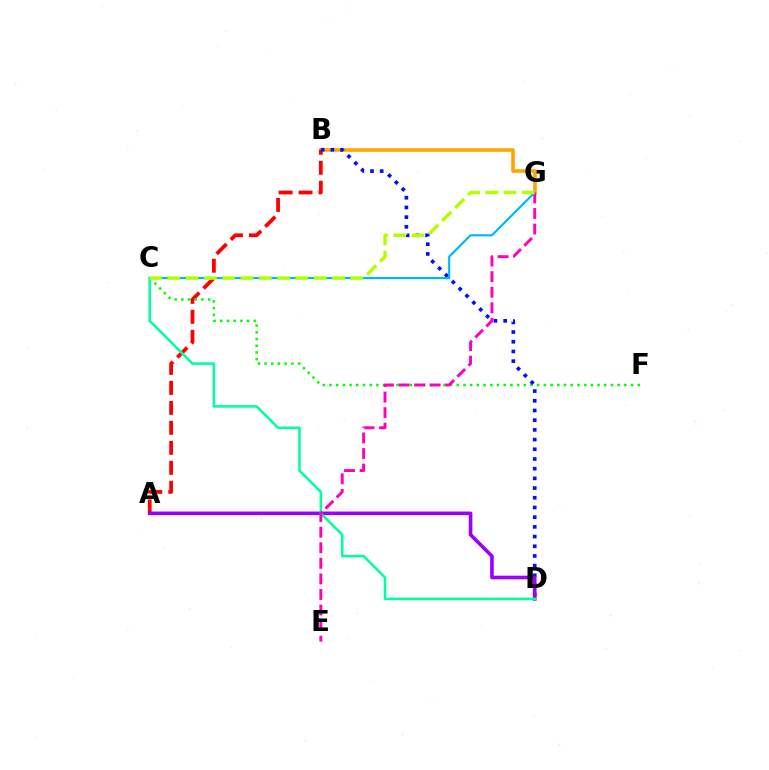{('B', 'G'): [{'color': '#ffa500', 'line_style': 'solid', 'thickness': 2.6}], ('A', 'B'): [{'color': '#ff0000', 'line_style': 'dashed', 'thickness': 2.71}], ('C', 'F'): [{'color': '#08ff00', 'line_style': 'dotted', 'thickness': 1.82}], ('B', 'D'): [{'color': '#0010ff', 'line_style': 'dotted', 'thickness': 2.64}], ('C', 'G'): [{'color': '#00b5ff', 'line_style': 'solid', 'thickness': 1.54}, {'color': '#b3ff00', 'line_style': 'dashed', 'thickness': 2.49}], ('A', 'D'): [{'color': '#9b00ff', 'line_style': 'solid', 'thickness': 2.61}], ('C', 'D'): [{'color': '#00ff9d', 'line_style': 'solid', 'thickness': 1.83}], ('E', 'G'): [{'color': '#ff00bd', 'line_style': 'dashed', 'thickness': 2.11}]}